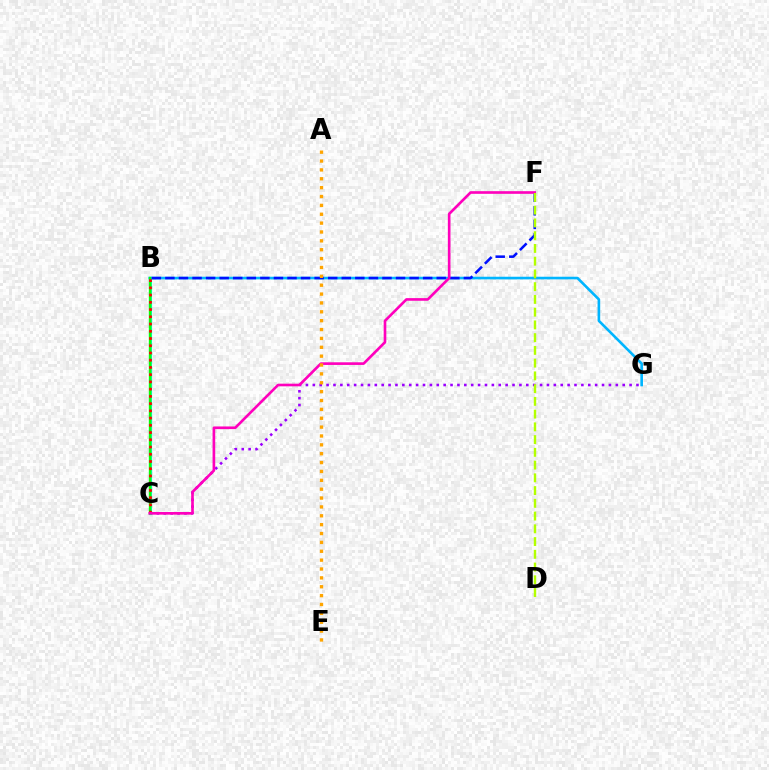{('C', 'G'): [{'color': '#9b00ff', 'line_style': 'dotted', 'thickness': 1.87}], ('B', 'G'): [{'color': '#00b5ff', 'line_style': 'solid', 'thickness': 1.89}], ('B', 'C'): [{'color': '#00ff9d', 'line_style': 'solid', 'thickness': 2.27}, {'color': '#08ff00', 'line_style': 'solid', 'thickness': 1.63}, {'color': '#ff0000', 'line_style': 'dotted', 'thickness': 1.97}], ('B', 'F'): [{'color': '#0010ff', 'line_style': 'dashed', 'thickness': 1.84}], ('C', 'F'): [{'color': '#ff00bd', 'line_style': 'solid', 'thickness': 1.91}], ('A', 'E'): [{'color': '#ffa500', 'line_style': 'dotted', 'thickness': 2.41}], ('D', 'F'): [{'color': '#b3ff00', 'line_style': 'dashed', 'thickness': 1.73}]}